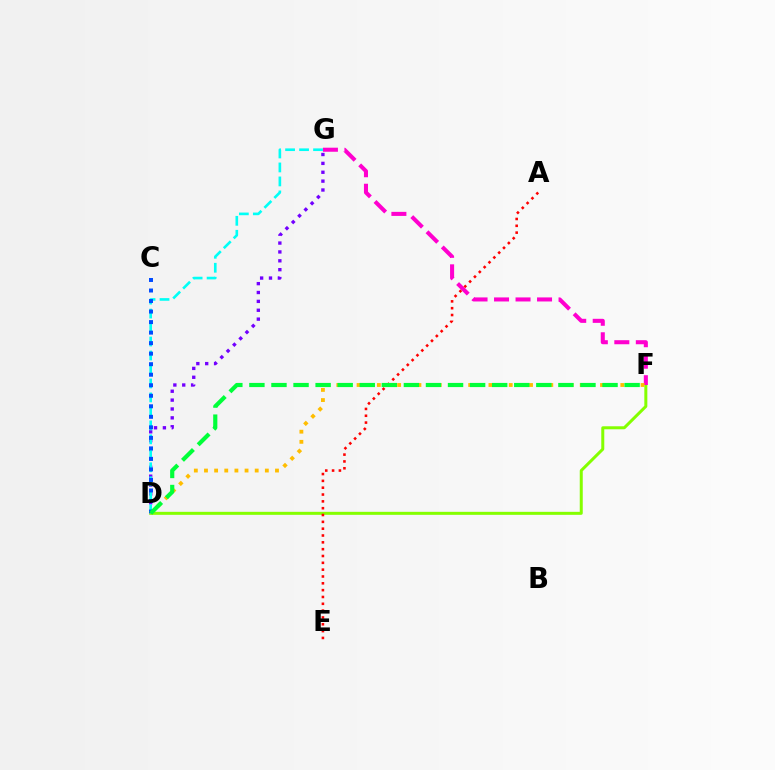{('D', 'F'): [{'color': '#84ff00', 'line_style': 'solid', 'thickness': 2.16}, {'color': '#ffbd00', 'line_style': 'dotted', 'thickness': 2.76}, {'color': '#00ff39', 'line_style': 'dashed', 'thickness': 3.0}], ('F', 'G'): [{'color': '#ff00cf', 'line_style': 'dashed', 'thickness': 2.92}], ('D', 'G'): [{'color': '#7200ff', 'line_style': 'dotted', 'thickness': 2.41}, {'color': '#00fff6', 'line_style': 'dashed', 'thickness': 1.9}], ('A', 'E'): [{'color': '#ff0000', 'line_style': 'dotted', 'thickness': 1.86}], ('C', 'D'): [{'color': '#004bff', 'line_style': 'dotted', 'thickness': 2.86}]}